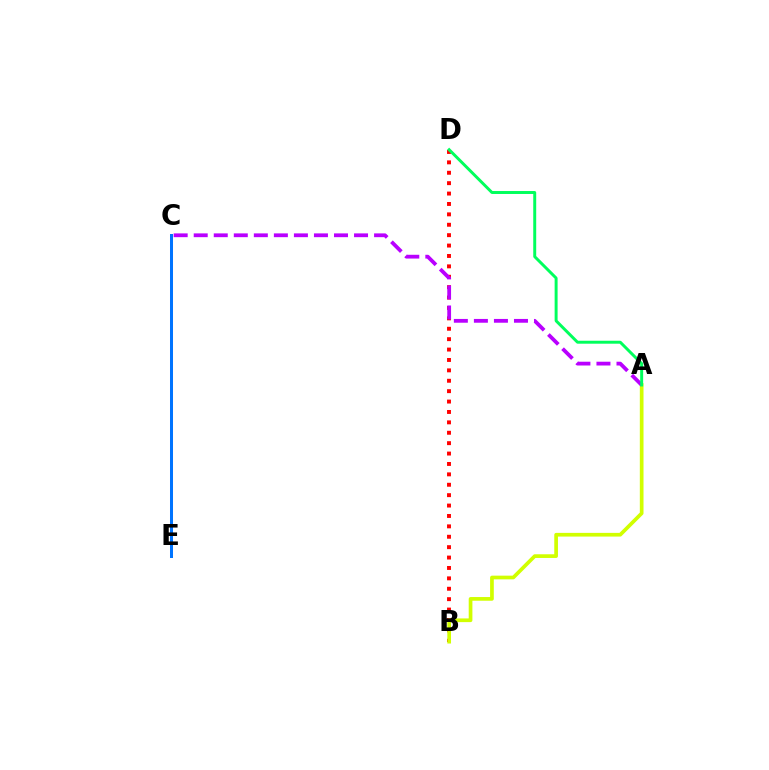{('B', 'D'): [{'color': '#ff0000', 'line_style': 'dotted', 'thickness': 2.83}], ('A', 'B'): [{'color': '#d1ff00', 'line_style': 'solid', 'thickness': 2.66}], ('A', 'C'): [{'color': '#b900ff', 'line_style': 'dashed', 'thickness': 2.72}], ('A', 'D'): [{'color': '#00ff5c', 'line_style': 'solid', 'thickness': 2.13}], ('C', 'E'): [{'color': '#0074ff', 'line_style': 'solid', 'thickness': 2.16}]}